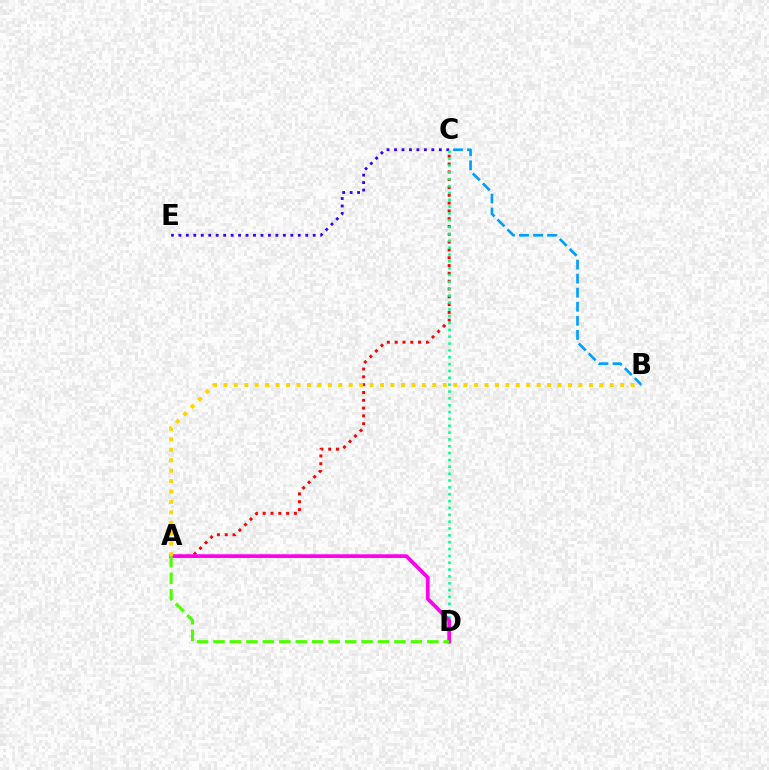{('B', 'C'): [{'color': '#009eff', 'line_style': 'dashed', 'thickness': 1.91}], ('C', 'E'): [{'color': '#3700ff', 'line_style': 'dotted', 'thickness': 2.03}], ('A', 'C'): [{'color': '#ff0000', 'line_style': 'dotted', 'thickness': 2.12}], ('C', 'D'): [{'color': '#00ff86', 'line_style': 'dotted', 'thickness': 1.86}], ('A', 'D'): [{'color': '#ff00ed', 'line_style': 'solid', 'thickness': 2.68}, {'color': '#4fff00', 'line_style': 'dashed', 'thickness': 2.23}], ('A', 'B'): [{'color': '#ffd500', 'line_style': 'dotted', 'thickness': 2.84}]}